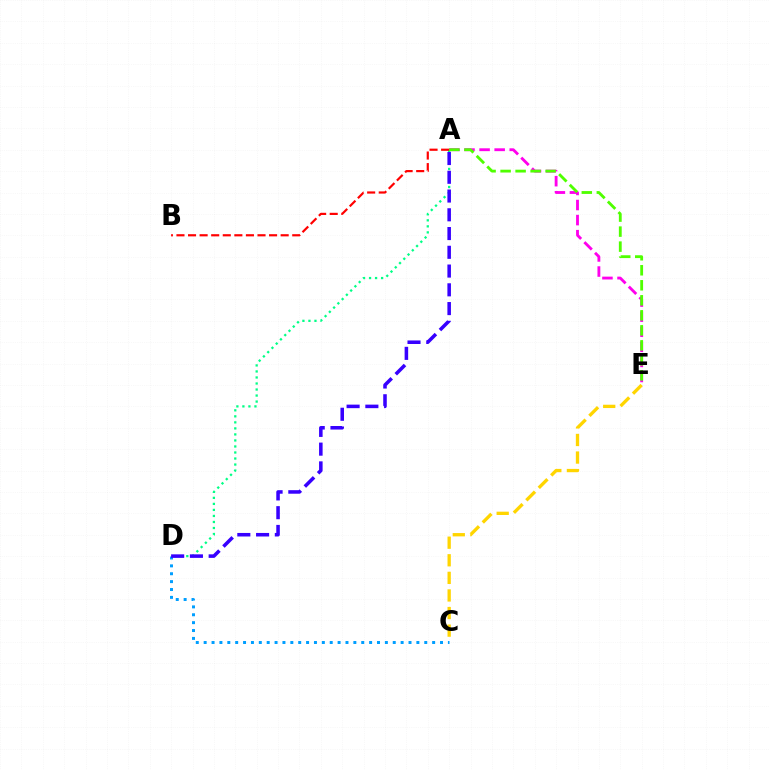{('A', 'E'): [{'color': '#ff00ed', 'line_style': 'dashed', 'thickness': 2.05}, {'color': '#4fff00', 'line_style': 'dashed', 'thickness': 2.04}], ('A', 'D'): [{'color': '#00ff86', 'line_style': 'dotted', 'thickness': 1.64}, {'color': '#3700ff', 'line_style': 'dashed', 'thickness': 2.55}], ('C', 'E'): [{'color': '#ffd500', 'line_style': 'dashed', 'thickness': 2.39}], ('C', 'D'): [{'color': '#009eff', 'line_style': 'dotted', 'thickness': 2.14}], ('A', 'B'): [{'color': '#ff0000', 'line_style': 'dashed', 'thickness': 1.57}]}